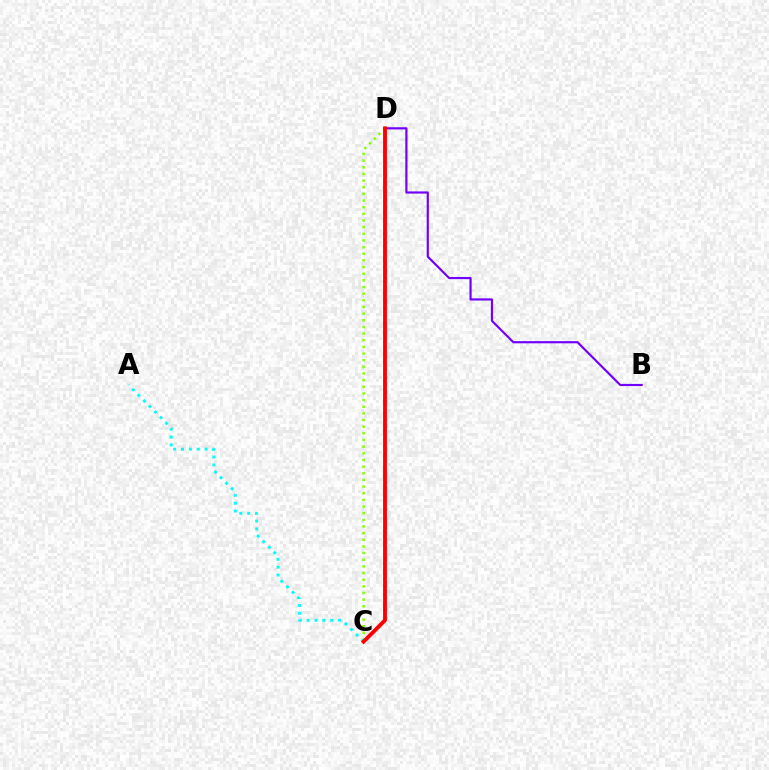{('B', 'D'): [{'color': '#7200ff', 'line_style': 'solid', 'thickness': 1.57}], ('C', 'D'): [{'color': '#84ff00', 'line_style': 'dotted', 'thickness': 1.81}, {'color': '#ff0000', 'line_style': 'solid', 'thickness': 2.77}], ('A', 'C'): [{'color': '#00fff6', 'line_style': 'dotted', 'thickness': 2.13}]}